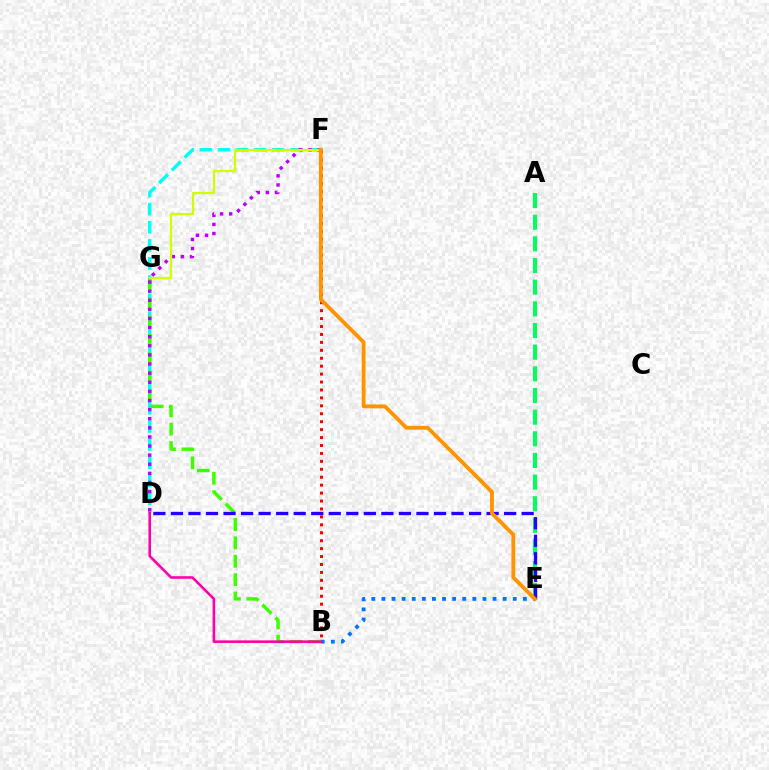{('A', 'E'): [{'color': '#00ff5c', 'line_style': 'dashed', 'thickness': 2.94}], ('D', 'F'): [{'color': '#00fff6', 'line_style': 'dashed', 'thickness': 2.46}, {'color': '#b900ff', 'line_style': 'dotted', 'thickness': 2.47}], ('B', 'G'): [{'color': '#3dff00', 'line_style': 'dashed', 'thickness': 2.5}], ('B', 'E'): [{'color': '#0074ff', 'line_style': 'dotted', 'thickness': 2.74}], ('B', 'D'): [{'color': '#ff00ac', 'line_style': 'solid', 'thickness': 1.86}], ('F', 'G'): [{'color': '#d1ff00', 'line_style': 'solid', 'thickness': 1.63}], ('D', 'E'): [{'color': '#2500ff', 'line_style': 'dashed', 'thickness': 2.38}], ('B', 'F'): [{'color': '#ff0000', 'line_style': 'dotted', 'thickness': 2.16}], ('E', 'F'): [{'color': '#ff9400', 'line_style': 'solid', 'thickness': 2.77}]}